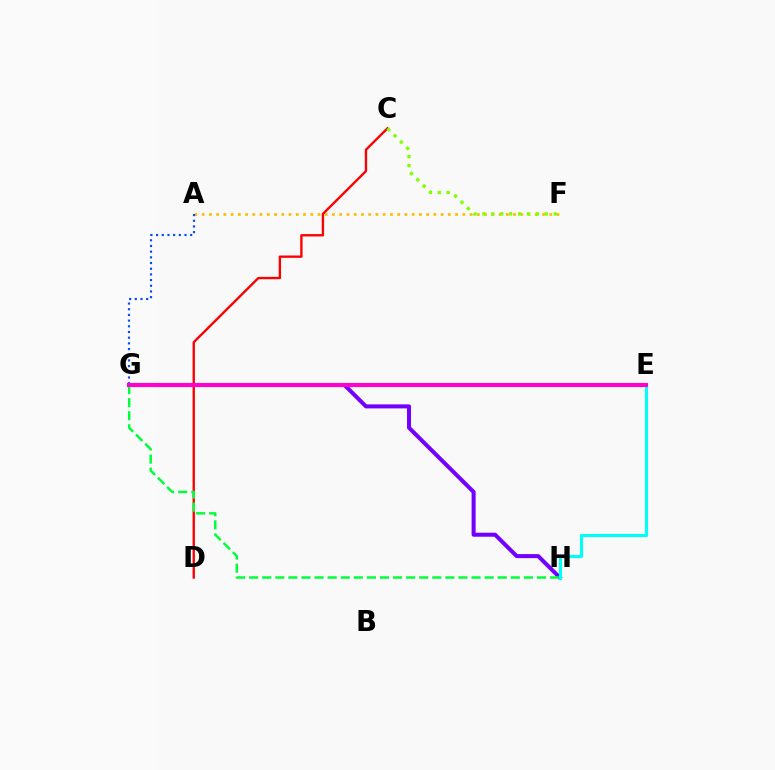{('A', 'F'): [{'color': '#ffbd00', 'line_style': 'dotted', 'thickness': 1.97}], ('A', 'G'): [{'color': '#004bff', 'line_style': 'dotted', 'thickness': 1.54}], ('C', 'D'): [{'color': '#ff0000', 'line_style': 'solid', 'thickness': 1.7}], ('C', 'F'): [{'color': '#84ff00', 'line_style': 'dotted', 'thickness': 2.42}], ('G', 'H'): [{'color': '#7200ff', 'line_style': 'solid', 'thickness': 2.9}, {'color': '#00ff39', 'line_style': 'dashed', 'thickness': 1.78}], ('E', 'H'): [{'color': '#00fff6', 'line_style': 'solid', 'thickness': 2.25}], ('E', 'G'): [{'color': '#ff00cf', 'line_style': 'solid', 'thickness': 2.96}]}